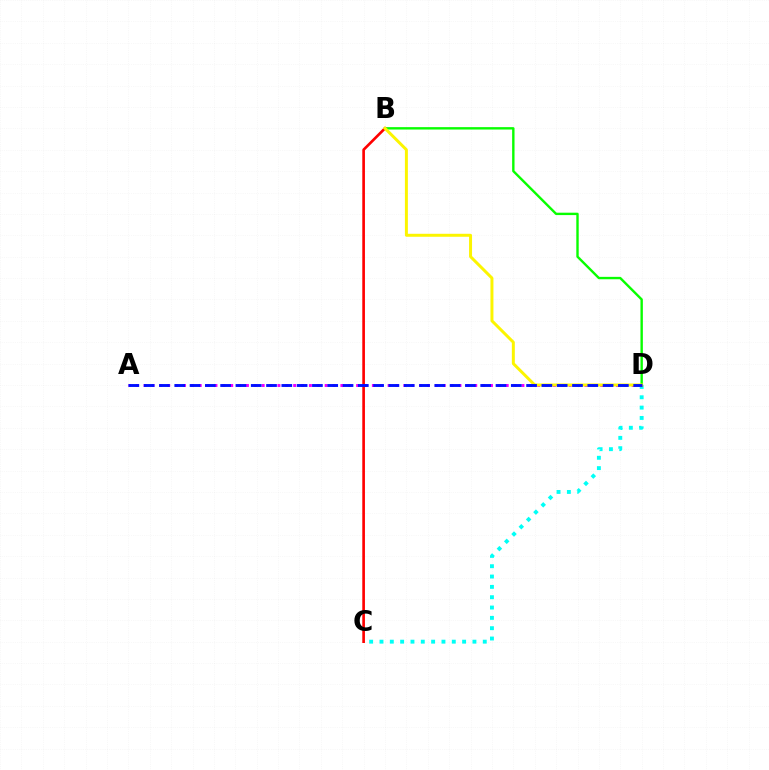{('C', 'D'): [{'color': '#00fff6', 'line_style': 'dotted', 'thickness': 2.81}], ('B', 'D'): [{'color': '#08ff00', 'line_style': 'solid', 'thickness': 1.72}, {'color': '#fcf500', 'line_style': 'solid', 'thickness': 2.14}], ('A', 'D'): [{'color': '#ee00ff', 'line_style': 'dotted', 'thickness': 2.14}, {'color': '#0010ff', 'line_style': 'dashed', 'thickness': 2.08}], ('B', 'C'): [{'color': '#ff0000', 'line_style': 'solid', 'thickness': 1.91}]}